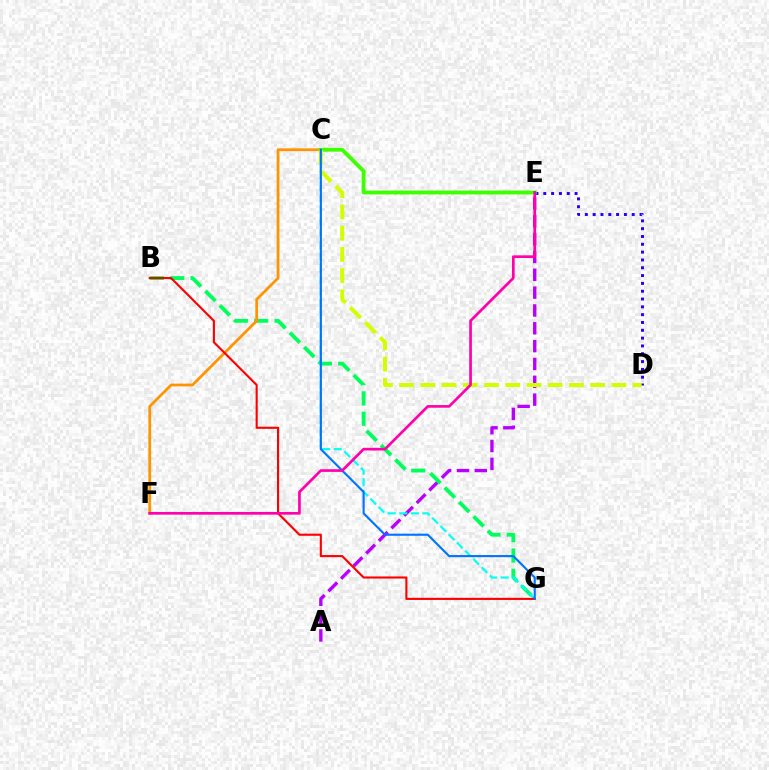{('D', 'E'): [{'color': '#2500ff', 'line_style': 'dotted', 'thickness': 2.12}], ('A', 'E'): [{'color': '#b900ff', 'line_style': 'dashed', 'thickness': 2.42}], ('B', 'G'): [{'color': '#00ff5c', 'line_style': 'dashed', 'thickness': 2.76}, {'color': '#ff0000', 'line_style': 'solid', 'thickness': 1.52}], ('C', 'F'): [{'color': '#ff9400', 'line_style': 'solid', 'thickness': 1.98}], ('C', 'E'): [{'color': '#3dff00', 'line_style': 'solid', 'thickness': 2.76}], ('C', 'G'): [{'color': '#00fff6', 'line_style': 'dashed', 'thickness': 1.58}, {'color': '#0074ff', 'line_style': 'solid', 'thickness': 1.53}], ('C', 'D'): [{'color': '#d1ff00', 'line_style': 'dashed', 'thickness': 2.88}], ('E', 'F'): [{'color': '#ff00ac', 'line_style': 'solid', 'thickness': 1.93}]}